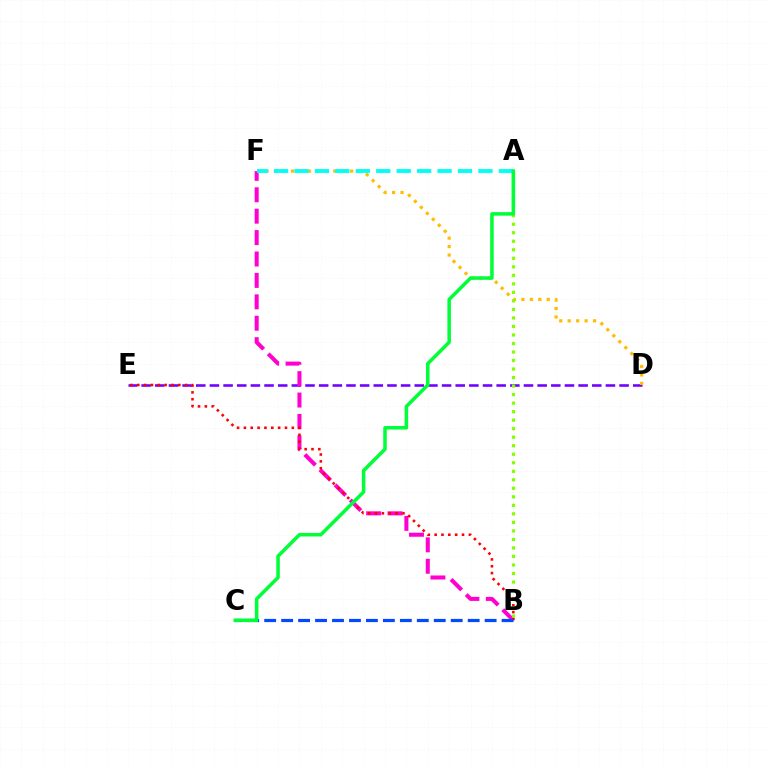{('D', 'E'): [{'color': '#7200ff', 'line_style': 'dashed', 'thickness': 1.86}], ('B', 'F'): [{'color': '#ff00cf', 'line_style': 'dashed', 'thickness': 2.91}], ('B', 'E'): [{'color': '#ff0000', 'line_style': 'dotted', 'thickness': 1.86}], ('D', 'F'): [{'color': '#ffbd00', 'line_style': 'dotted', 'thickness': 2.3}], ('A', 'B'): [{'color': '#84ff00', 'line_style': 'dotted', 'thickness': 2.31}], ('A', 'F'): [{'color': '#00fff6', 'line_style': 'dashed', 'thickness': 2.78}], ('B', 'C'): [{'color': '#004bff', 'line_style': 'dashed', 'thickness': 2.3}], ('A', 'C'): [{'color': '#00ff39', 'line_style': 'solid', 'thickness': 2.54}]}